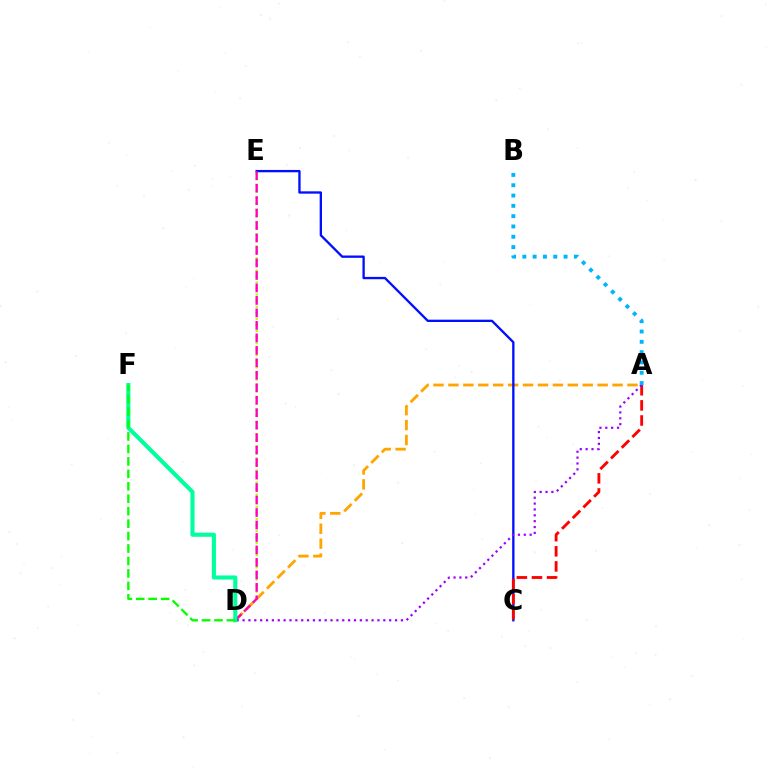{('D', 'E'): [{'color': '#b3ff00', 'line_style': 'dotted', 'thickness': 1.65}, {'color': '#ff00bd', 'line_style': 'dashed', 'thickness': 1.69}], ('A', 'D'): [{'color': '#ffa500', 'line_style': 'dashed', 'thickness': 2.03}, {'color': '#9b00ff', 'line_style': 'dotted', 'thickness': 1.59}], ('C', 'E'): [{'color': '#0010ff', 'line_style': 'solid', 'thickness': 1.68}], ('A', 'C'): [{'color': '#ff0000', 'line_style': 'dashed', 'thickness': 2.05}], ('D', 'F'): [{'color': '#00ff9d', 'line_style': 'solid', 'thickness': 2.95}, {'color': '#08ff00', 'line_style': 'dashed', 'thickness': 1.69}], ('A', 'B'): [{'color': '#00b5ff', 'line_style': 'dotted', 'thickness': 2.8}]}